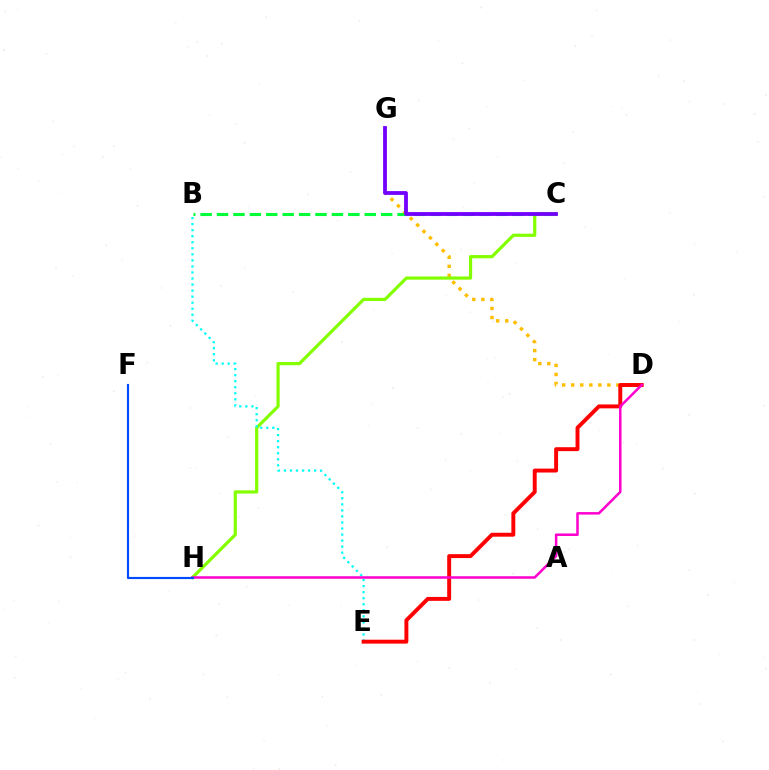{('B', 'C'): [{'color': '#00ff39', 'line_style': 'dashed', 'thickness': 2.23}], ('D', 'G'): [{'color': '#ffbd00', 'line_style': 'dotted', 'thickness': 2.46}], ('C', 'H'): [{'color': '#84ff00', 'line_style': 'solid', 'thickness': 2.31}], ('B', 'E'): [{'color': '#00fff6', 'line_style': 'dotted', 'thickness': 1.64}], ('D', 'E'): [{'color': '#ff0000', 'line_style': 'solid', 'thickness': 2.82}], ('D', 'H'): [{'color': '#ff00cf', 'line_style': 'solid', 'thickness': 1.81}], ('C', 'G'): [{'color': '#7200ff', 'line_style': 'solid', 'thickness': 2.73}], ('F', 'H'): [{'color': '#004bff', 'line_style': 'solid', 'thickness': 1.56}]}